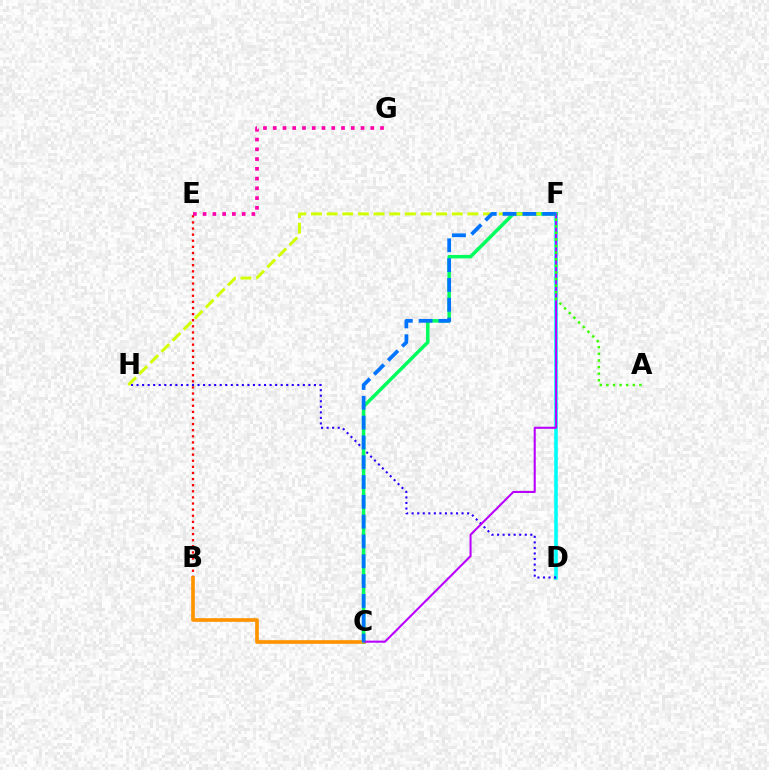{('B', 'E'): [{'color': '#ff0000', 'line_style': 'dotted', 'thickness': 1.66}], ('D', 'F'): [{'color': '#00fff6', 'line_style': 'solid', 'thickness': 2.6}], ('B', 'C'): [{'color': '#ff9400', 'line_style': 'solid', 'thickness': 2.65}], ('E', 'G'): [{'color': '#ff00ac', 'line_style': 'dotted', 'thickness': 2.65}], ('D', 'H'): [{'color': '#2500ff', 'line_style': 'dotted', 'thickness': 1.51}], ('C', 'F'): [{'color': '#00ff5c', 'line_style': 'solid', 'thickness': 2.51}, {'color': '#b900ff', 'line_style': 'solid', 'thickness': 1.5}, {'color': '#0074ff', 'line_style': 'dashed', 'thickness': 2.69}], ('F', 'H'): [{'color': '#d1ff00', 'line_style': 'dashed', 'thickness': 2.13}], ('A', 'F'): [{'color': '#3dff00', 'line_style': 'dotted', 'thickness': 1.8}]}